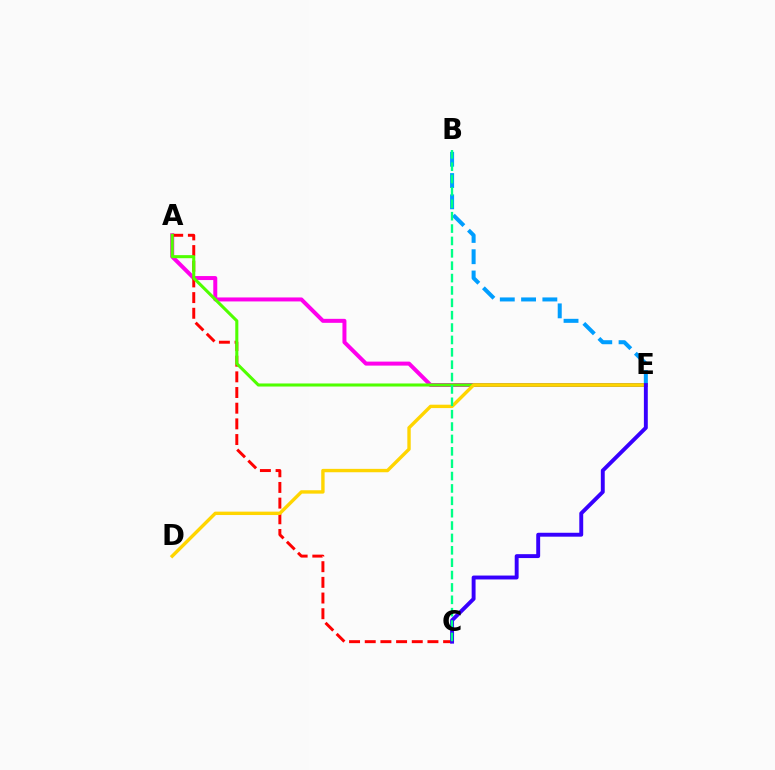{('A', 'E'): [{'color': '#ff00ed', 'line_style': 'solid', 'thickness': 2.87}, {'color': '#4fff00', 'line_style': 'solid', 'thickness': 2.21}], ('B', 'E'): [{'color': '#009eff', 'line_style': 'dashed', 'thickness': 2.89}], ('A', 'C'): [{'color': '#ff0000', 'line_style': 'dashed', 'thickness': 2.13}], ('D', 'E'): [{'color': '#ffd500', 'line_style': 'solid', 'thickness': 2.44}], ('C', 'E'): [{'color': '#3700ff', 'line_style': 'solid', 'thickness': 2.81}], ('B', 'C'): [{'color': '#00ff86', 'line_style': 'dashed', 'thickness': 1.68}]}